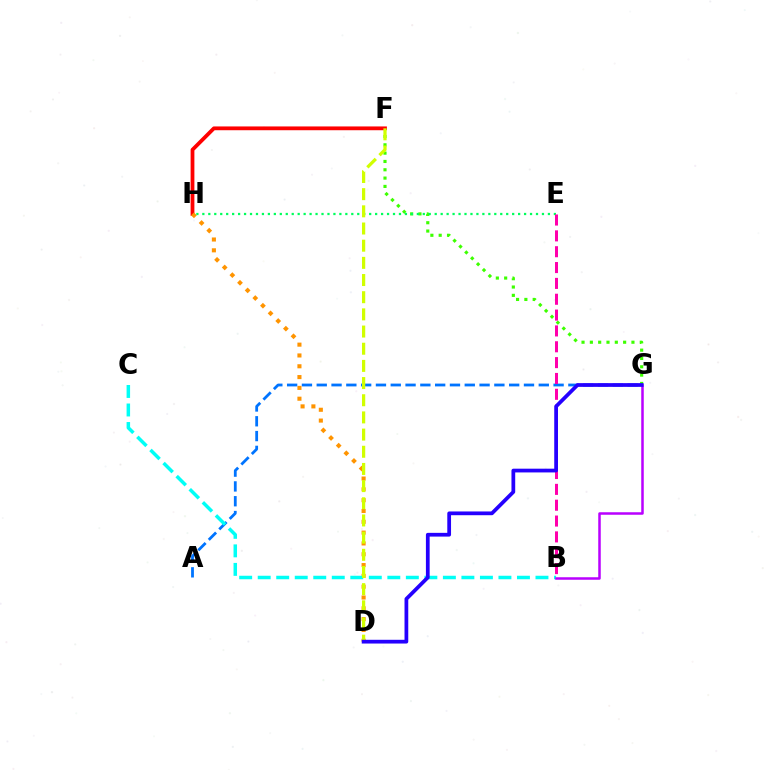{('A', 'G'): [{'color': '#0074ff', 'line_style': 'dashed', 'thickness': 2.01}], ('F', 'G'): [{'color': '#3dff00', 'line_style': 'dotted', 'thickness': 2.26}], ('F', 'H'): [{'color': '#ff0000', 'line_style': 'solid', 'thickness': 2.72}], ('D', 'H'): [{'color': '#ff9400', 'line_style': 'dotted', 'thickness': 2.94}], ('E', 'H'): [{'color': '#00ff5c', 'line_style': 'dotted', 'thickness': 1.62}], ('B', 'E'): [{'color': '#ff00ac', 'line_style': 'dashed', 'thickness': 2.15}], ('B', 'C'): [{'color': '#00fff6', 'line_style': 'dashed', 'thickness': 2.52}], ('D', 'F'): [{'color': '#d1ff00', 'line_style': 'dashed', 'thickness': 2.33}], ('B', 'G'): [{'color': '#b900ff', 'line_style': 'solid', 'thickness': 1.81}], ('D', 'G'): [{'color': '#2500ff', 'line_style': 'solid', 'thickness': 2.7}]}